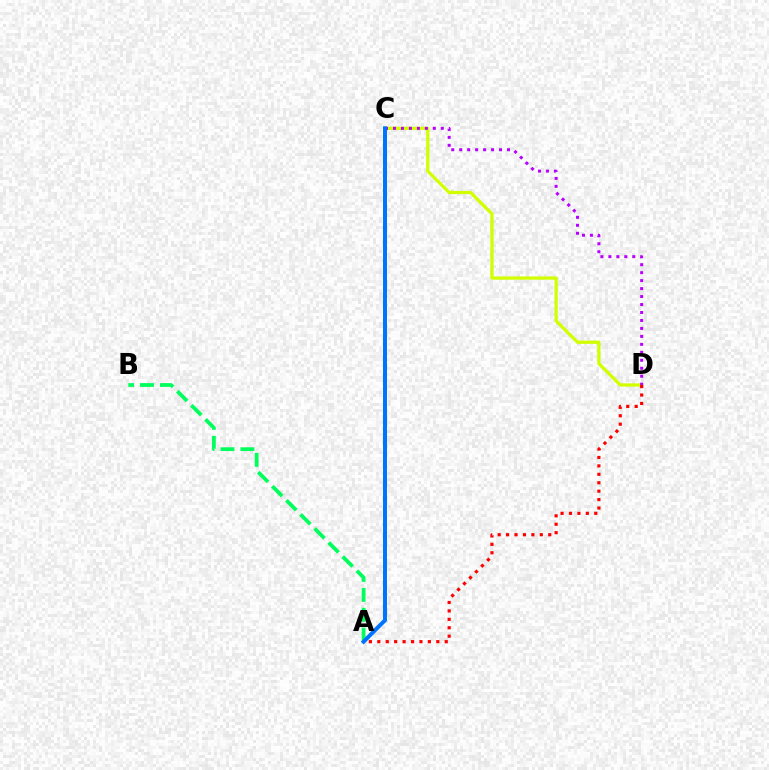{('C', 'D'): [{'color': '#d1ff00', 'line_style': 'solid', 'thickness': 2.35}, {'color': '#b900ff', 'line_style': 'dotted', 'thickness': 2.16}], ('A', 'B'): [{'color': '#00ff5c', 'line_style': 'dashed', 'thickness': 2.71}], ('A', 'C'): [{'color': '#0074ff', 'line_style': 'solid', 'thickness': 2.87}], ('A', 'D'): [{'color': '#ff0000', 'line_style': 'dotted', 'thickness': 2.29}]}